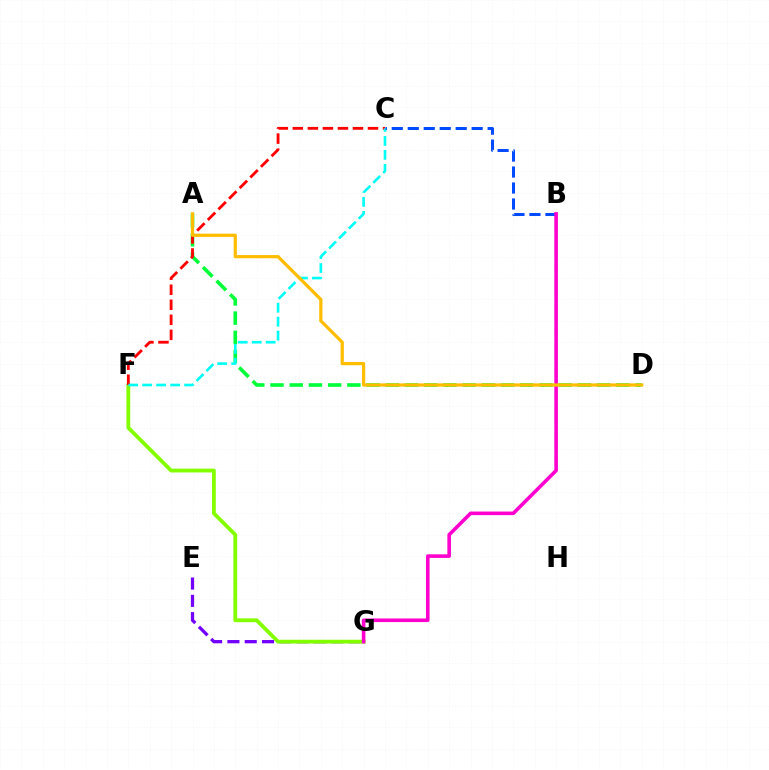{('E', 'G'): [{'color': '#7200ff', 'line_style': 'dashed', 'thickness': 2.35}], ('F', 'G'): [{'color': '#84ff00', 'line_style': 'solid', 'thickness': 2.76}], ('A', 'D'): [{'color': '#00ff39', 'line_style': 'dashed', 'thickness': 2.61}, {'color': '#ffbd00', 'line_style': 'solid', 'thickness': 2.33}], ('C', 'F'): [{'color': '#ff0000', 'line_style': 'dashed', 'thickness': 2.04}, {'color': '#00fff6', 'line_style': 'dashed', 'thickness': 1.9}], ('B', 'C'): [{'color': '#004bff', 'line_style': 'dashed', 'thickness': 2.17}], ('B', 'G'): [{'color': '#ff00cf', 'line_style': 'solid', 'thickness': 2.59}]}